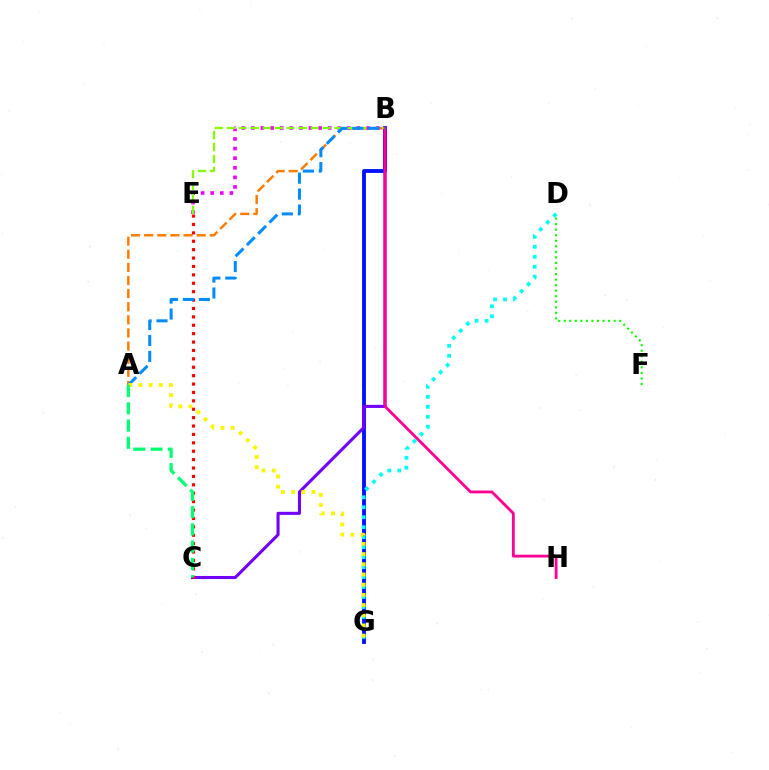{('D', 'F'): [{'color': '#08ff00', 'line_style': 'dotted', 'thickness': 1.51}], ('A', 'B'): [{'color': '#ff7c00', 'line_style': 'dashed', 'thickness': 1.78}, {'color': '#008cff', 'line_style': 'dashed', 'thickness': 2.17}], ('B', 'G'): [{'color': '#0010ff', 'line_style': 'solid', 'thickness': 2.76}], ('B', 'C'): [{'color': '#7200ff', 'line_style': 'solid', 'thickness': 2.21}], ('B', 'E'): [{'color': '#ee00ff', 'line_style': 'dotted', 'thickness': 2.61}, {'color': '#84ff00', 'line_style': 'dashed', 'thickness': 1.63}], ('C', 'E'): [{'color': '#ff0000', 'line_style': 'dotted', 'thickness': 2.28}], ('B', 'H'): [{'color': '#ff0094', 'line_style': 'solid', 'thickness': 2.04}], ('D', 'G'): [{'color': '#00fff6', 'line_style': 'dotted', 'thickness': 2.71}], ('A', 'G'): [{'color': '#fcf500', 'line_style': 'dotted', 'thickness': 2.77}], ('A', 'C'): [{'color': '#00ff74', 'line_style': 'dashed', 'thickness': 2.35}]}